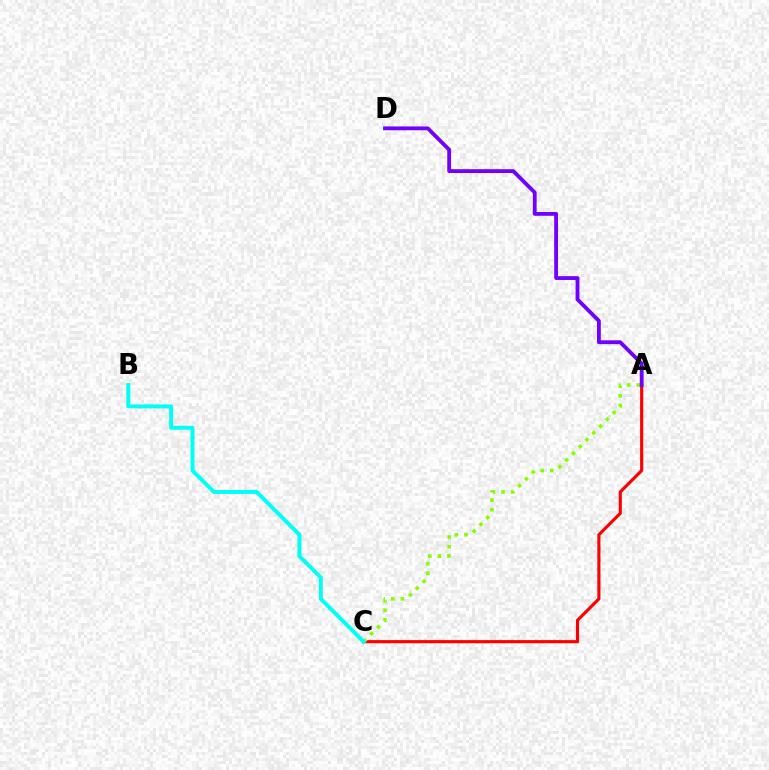{('A', 'C'): [{'color': '#ff0000', 'line_style': 'solid', 'thickness': 2.26}, {'color': '#84ff00', 'line_style': 'dotted', 'thickness': 2.61}], ('B', 'C'): [{'color': '#00fff6', 'line_style': 'solid', 'thickness': 2.85}], ('A', 'D'): [{'color': '#7200ff', 'line_style': 'solid', 'thickness': 2.75}]}